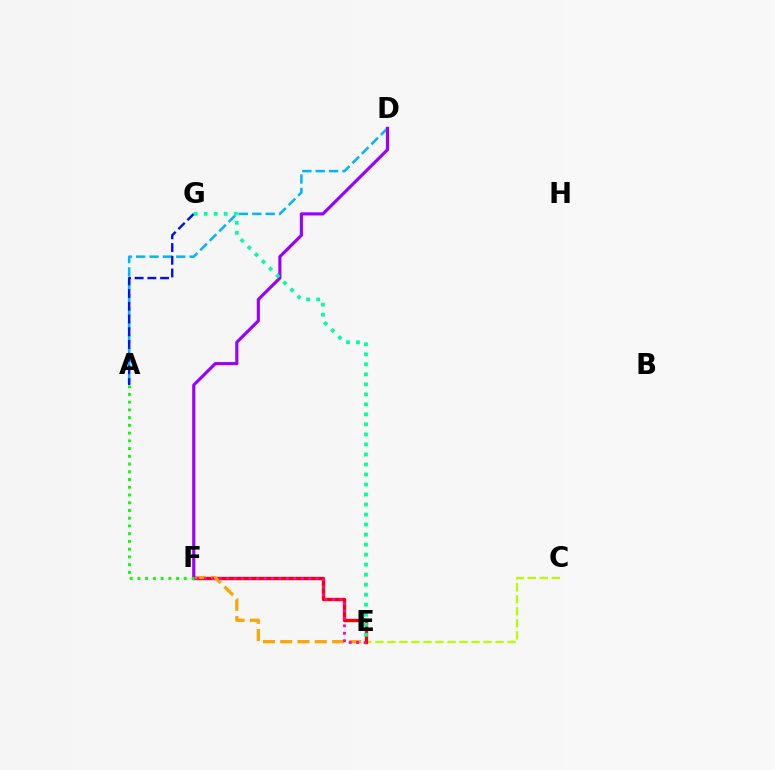{('A', 'D'): [{'color': '#00b5ff', 'line_style': 'dashed', 'thickness': 1.82}], ('A', 'G'): [{'color': '#0010ff', 'line_style': 'dashed', 'thickness': 1.73}], ('C', 'E'): [{'color': '#b3ff00', 'line_style': 'dashed', 'thickness': 1.63}], ('E', 'F'): [{'color': '#ff0000', 'line_style': 'solid', 'thickness': 2.4}, {'color': '#ffa500', 'line_style': 'dashed', 'thickness': 2.34}, {'color': '#ff00bd', 'line_style': 'dotted', 'thickness': 2.03}], ('D', 'F'): [{'color': '#9b00ff', 'line_style': 'solid', 'thickness': 2.25}], ('E', 'G'): [{'color': '#00ff9d', 'line_style': 'dotted', 'thickness': 2.72}], ('A', 'F'): [{'color': '#08ff00', 'line_style': 'dotted', 'thickness': 2.1}]}